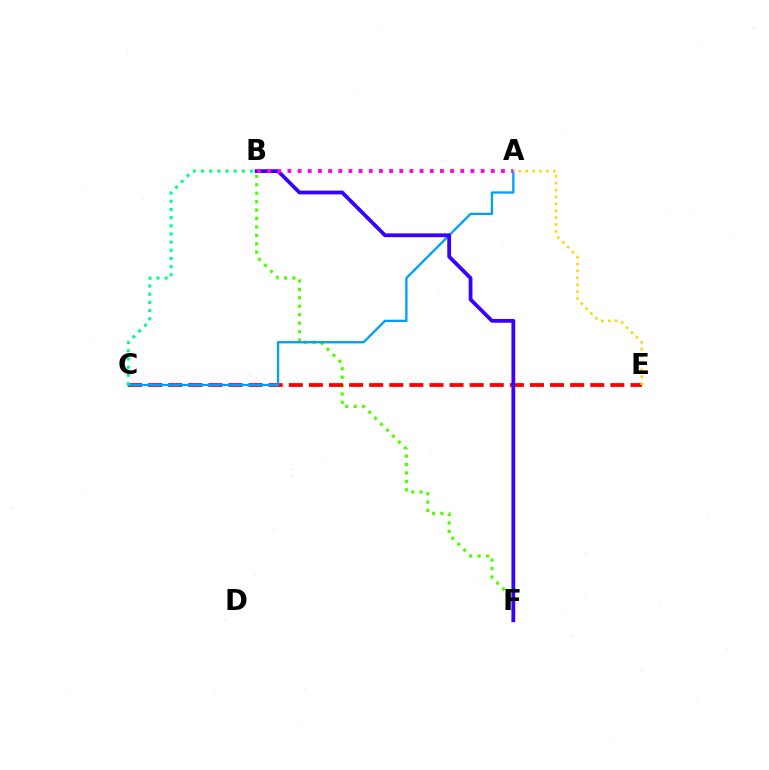{('B', 'F'): [{'color': '#4fff00', 'line_style': 'dotted', 'thickness': 2.29}, {'color': '#3700ff', 'line_style': 'solid', 'thickness': 2.73}], ('C', 'E'): [{'color': '#ff0000', 'line_style': 'dashed', 'thickness': 2.73}], ('A', 'C'): [{'color': '#009eff', 'line_style': 'solid', 'thickness': 1.66}], ('B', 'C'): [{'color': '#00ff86', 'line_style': 'dotted', 'thickness': 2.22}], ('A', 'B'): [{'color': '#ff00ed', 'line_style': 'dotted', 'thickness': 2.76}], ('A', 'E'): [{'color': '#ffd500', 'line_style': 'dotted', 'thickness': 1.88}]}